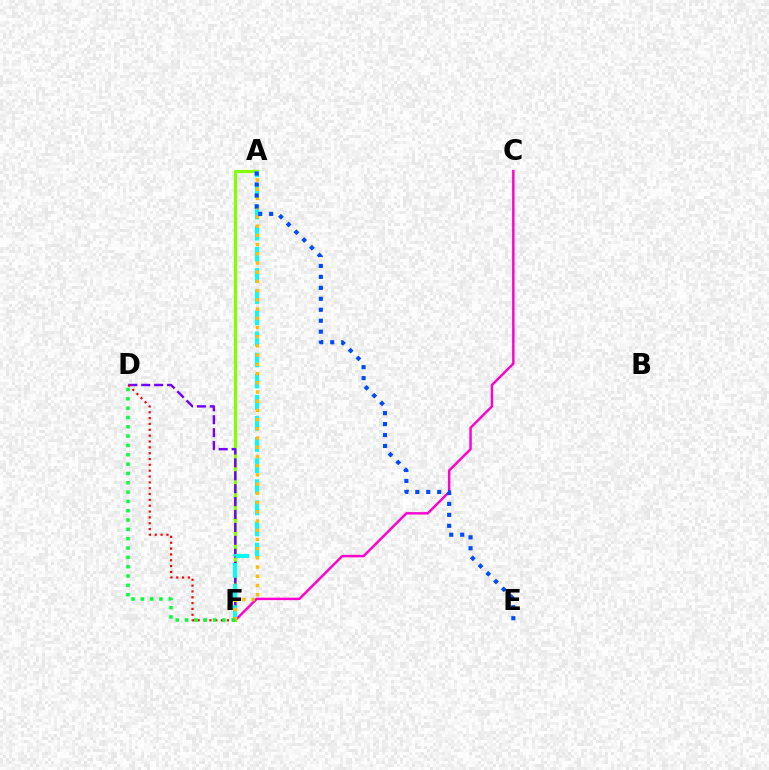{('C', 'F'): [{'color': '#ff00cf', 'line_style': 'solid', 'thickness': 1.76}], ('A', 'F'): [{'color': '#84ff00', 'line_style': 'solid', 'thickness': 2.3}, {'color': '#00fff6', 'line_style': 'dashed', 'thickness': 2.87}, {'color': '#ffbd00', 'line_style': 'dotted', 'thickness': 2.5}], ('D', 'F'): [{'color': '#7200ff', 'line_style': 'dashed', 'thickness': 1.75}, {'color': '#ff0000', 'line_style': 'dotted', 'thickness': 1.59}, {'color': '#00ff39', 'line_style': 'dotted', 'thickness': 2.53}], ('A', 'E'): [{'color': '#004bff', 'line_style': 'dotted', 'thickness': 2.98}]}